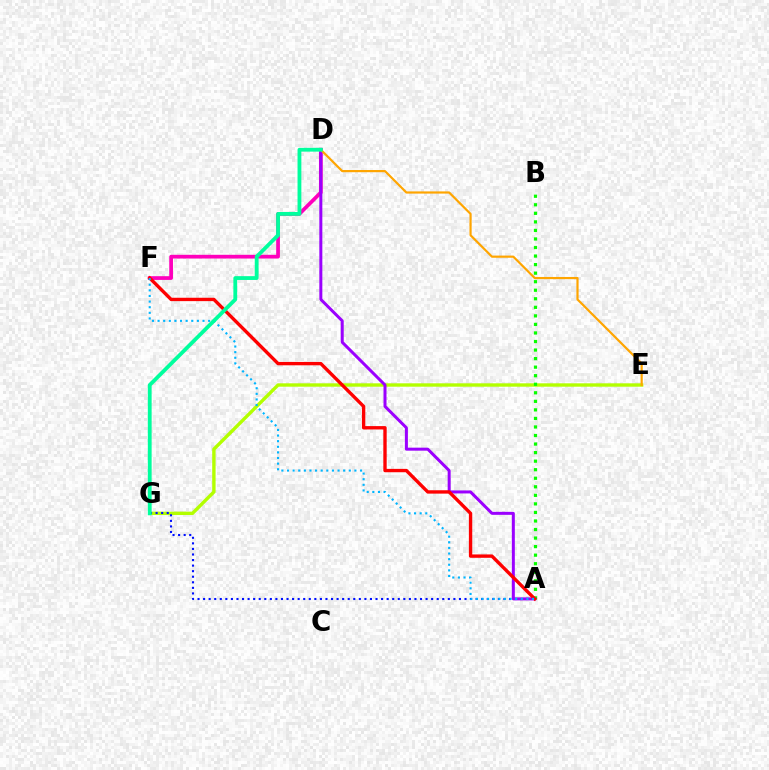{('E', 'G'): [{'color': '#b3ff00', 'line_style': 'solid', 'thickness': 2.44}], ('A', 'B'): [{'color': '#08ff00', 'line_style': 'dotted', 'thickness': 2.32}], ('D', 'F'): [{'color': '#ff00bd', 'line_style': 'solid', 'thickness': 2.69}], ('A', 'G'): [{'color': '#0010ff', 'line_style': 'dotted', 'thickness': 1.51}], ('A', 'D'): [{'color': '#9b00ff', 'line_style': 'solid', 'thickness': 2.16}], ('D', 'E'): [{'color': '#ffa500', 'line_style': 'solid', 'thickness': 1.57}], ('A', 'F'): [{'color': '#ff0000', 'line_style': 'solid', 'thickness': 2.42}, {'color': '#00b5ff', 'line_style': 'dotted', 'thickness': 1.53}], ('D', 'G'): [{'color': '#00ff9d', 'line_style': 'solid', 'thickness': 2.75}]}